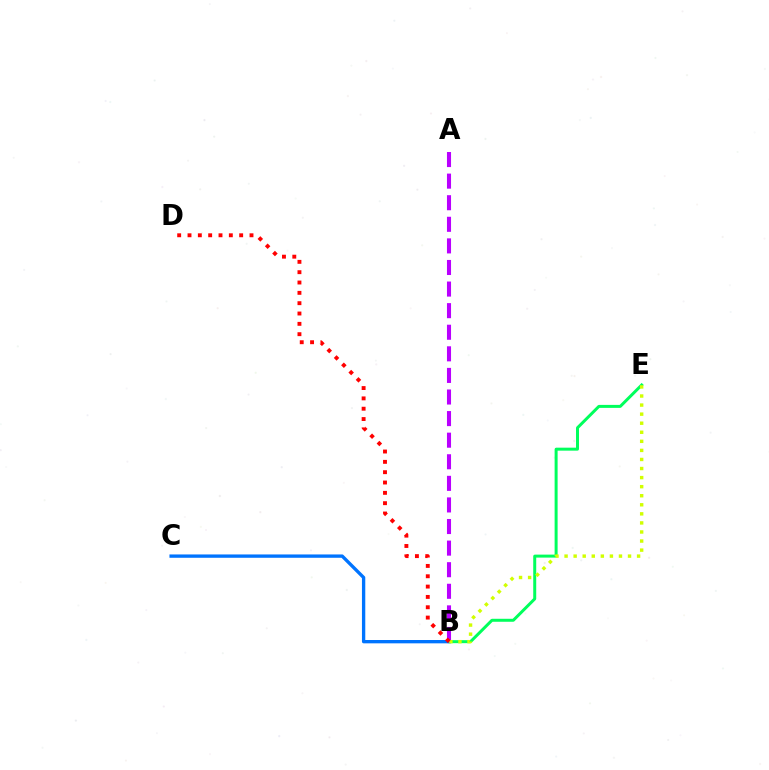{('A', 'B'): [{'color': '#b900ff', 'line_style': 'dashed', 'thickness': 2.93}], ('B', 'E'): [{'color': '#00ff5c', 'line_style': 'solid', 'thickness': 2.15}, {'color': '#d1ff00', 'line_style': 'dotted', 'thickness': 2.46}], ('B', 'C'): [{'color': '#0074ff', 'line_style': 'solid', 'thickness': 2.4}], ('B', 'D'): [{'color': '#ff0000', 'line_style': 'dotted', 'thickness': 2.81}]}